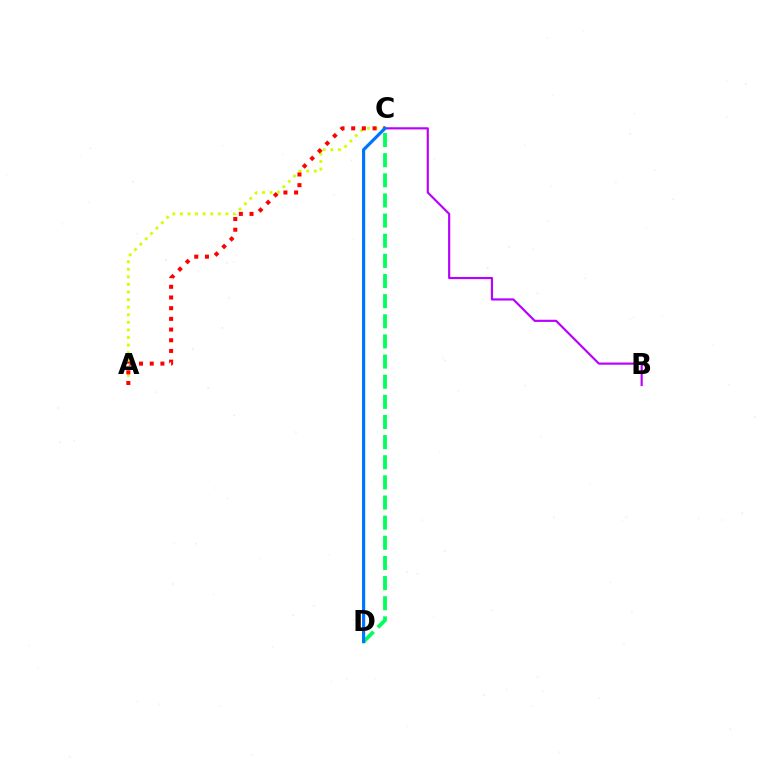{('B', 'C'): [{'color': '#b900ff', 'line_style': 'solid', 'thickness': 1.55}], ('A', 'C'): [{'color': '#d1ff00', 'line_style': 'dotted', 'thickness': 2.06}, {'color': '#ff0000', 'line_style': 'dotted', 'thickness': 2.9}], ('C', 'D'): [{'color': '#00ff5c', 'line_style': 'dashed', 'thickness': 2.74}, {'color': '#0074ff', 'line_style': 'solid', 'thickness': 2.27}]}